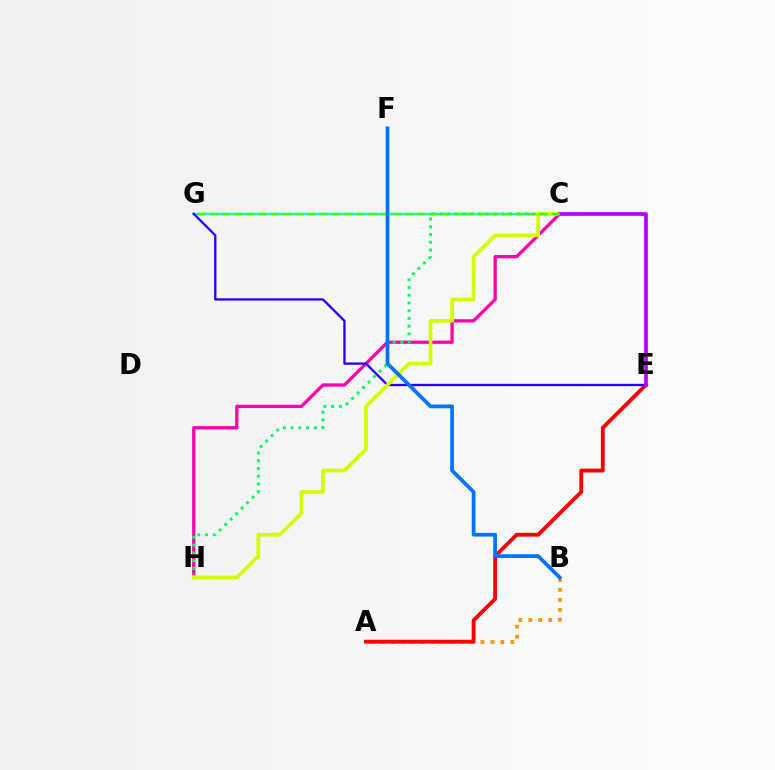{('C', 'G'): [{'color': '#00fff6', 'line_style': 'solid', 'thickness': 1.78}, {'color': '#3dff00', 'line_style': 'dashed', 'thickness': 1.66}], ('A', 'B'): [{'color': '#ff9400', 'line_style': 'dotted', 'thickness': 2.71}], ('C', 'H'): [{'color': '#ff00ac', 'line_style': 'solid', 'thickness': 2.36}, {'color': '#00ff5c', 'line_style': 'dotted', 'thickness': 2.1}, {'color': '#d1ff00', 'line_style': 'solid', 'thickness': 2.67}], ('A', 'E'): [{'color': '#ff0000', 'line_style': 'solid', 'thickness': 2.77}], ('E', 'G'): [{'color': '#2500ff', 'line_style': 'solid', 'thickness': 1.66}], ('C', 'E'): [{'color': '#b900ff', 'line_style': 'solid', 'thickness': 2.66}], ('B', 'F'): [{'color': '#0074ff', 'line_style': 'solid', 'thickness': 2.68}]}